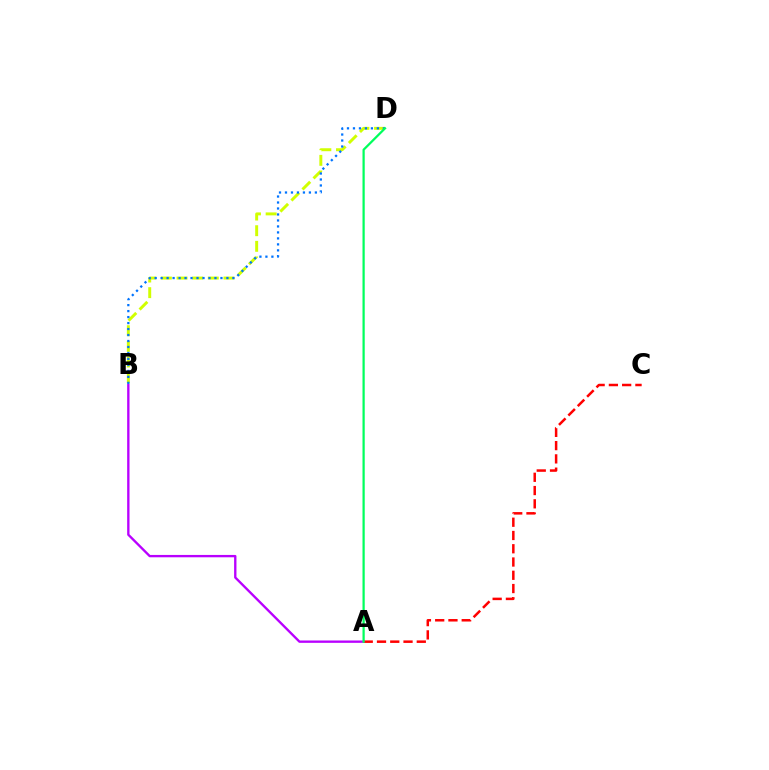{('A', 'B'): [{'color': '#b900ff', 'line_style': 'solid', 'thickness': 1.69}], ('A', 'C'): [{'color': '#ff0000', 'line_style': 'dashed', 'thickness': 1.8}], ('B', 'D'): [{'color': '#d1ff00', 'line_style': 'dashed', 'thickness': 2.12}, {'color': '#0074ff', 'line_style': 'dotted', 'thickness': 1.63}], ('A', 'D'): [{'color': '#00ff5c', 'line_style': 'solid', 'thickness': 1.61}]}